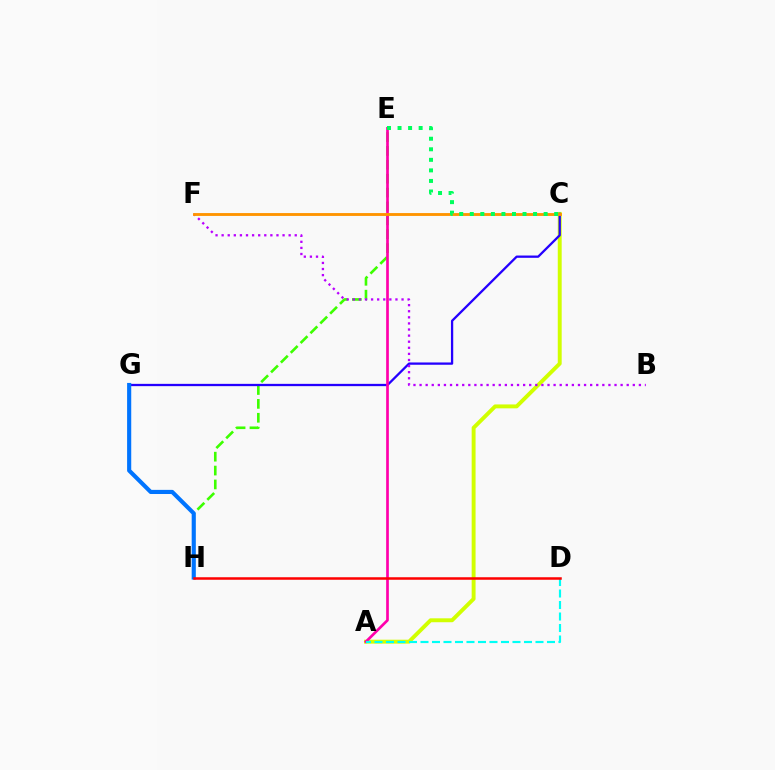{('A', 'C'): [{'color': '#d1ff00', 'line_style': 'solid', 'thickness': 2.82}], ('E', 'H'): [{'color': '#3dff00', 'line_style': 'dashed', 'thickness': 1.89}], ('C', 'G'): [{'color': '#2500ff', 'line_style': 'solid', 'thickness': 1.65}], ('G', 'H'): [{'color': '#0074ff', 'line_style': 'solid', 'thickness': 2.98}], ('A', 'E'): [{'color': '#ff00ac', 'line_style': 'solid', 'thickness': 1.93}], ('A', 'D'): [{'color': '#00fff6', 'line_style': 'dashed', 'thickness': 1.56}], ('B', 'F'): [{'color': '#b900ff', 'line_style': 'dotted', 'thickness': 1.66}], ('C', 'F'): [{'color': '#ff9400', 'line_style': 'solid', 'thickness': 2.06}], ('C', 'E'): [{'color': '#00ff5c', 'line_style': 'dotted', 'thickness': 2.87}], ('D', 'H'): [{'color': '#ff0000', 'line_style': 'solid', 'thickness': 1.81}]}